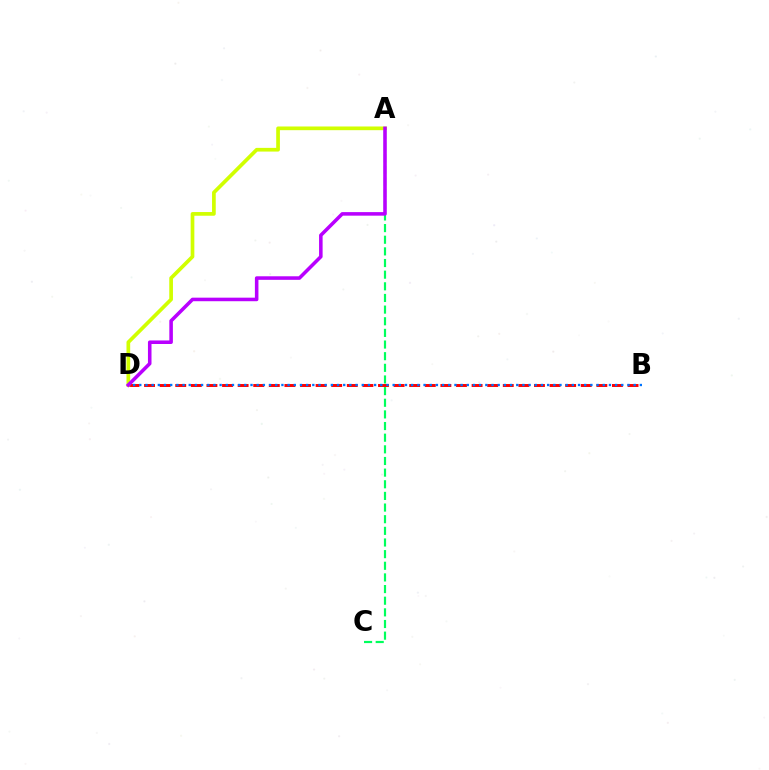{('A', 'C'): [{'color': '#00ff5c', 'line_style': 'dashed', 'thickness': 1.58}], ('B', 'D'): [{'color': '#ff0000', 'line_style': 'dashed', 'thickness': 2.12}, {'color': '#0074ff', 'line_style': 'dotted', 'thickness': 1.68}], ('A', 'D'): [{'color': '#d1ff00', 'line_style': 'solid', 'thickness': 2.66}, {'color': '#b900ff', 'line_style': 'solid', 'thickness': 2.56}]}